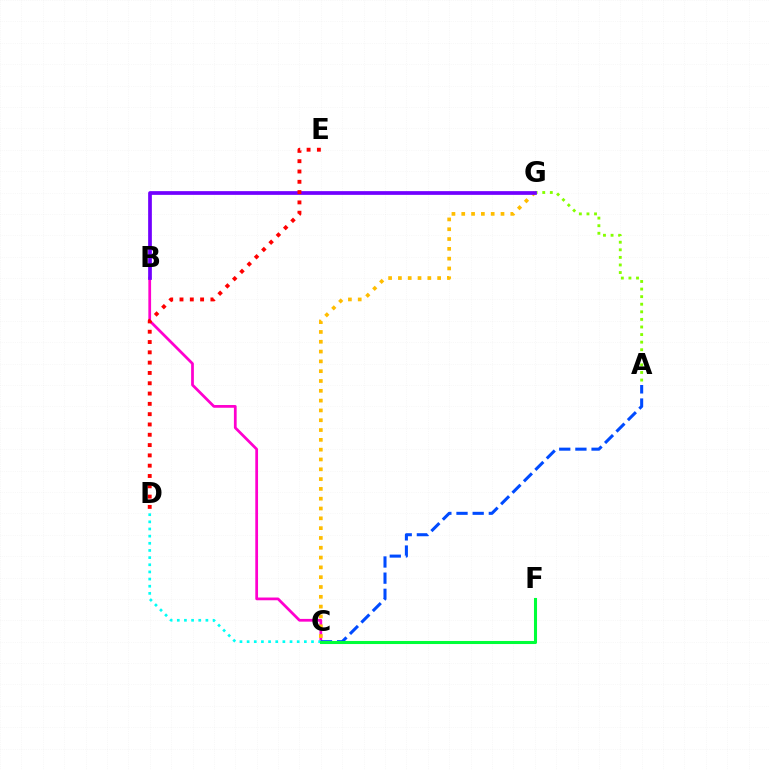{('B', 'C'): [{'color': '#ff00cf', 'line_style': 'solid', 'thickness': 1.98}], ('A', 'C'): [{'color': '#004bff', 'line_style': 'dashed', 'thickness': 2.2}], ('A', 'G'): [{'color': '#84ff00', 'line_style': 'dotted', 'thickness': 2.06}], ('C', 'D'): [{'color': '#00fff6', 'line_style': 'dotted', 'thickness': 1.94}], ('C', 'G'): [{'color': '#ffbd00', 'line_style': 'dotted', 'thickness': 2.67}], ('C', 'F'): [{'color': '#00ff39', 'line_style': 'solid', 'thickness': 2.21}], ('B', 'G'): [{'color': '#7200ff', 'line_style': 'solid', 'thickness': 2.68}], ('D', 'E'): [{'color': '#ff0000', 'line_style': 'dotted', 'thickness': 2.8}]}